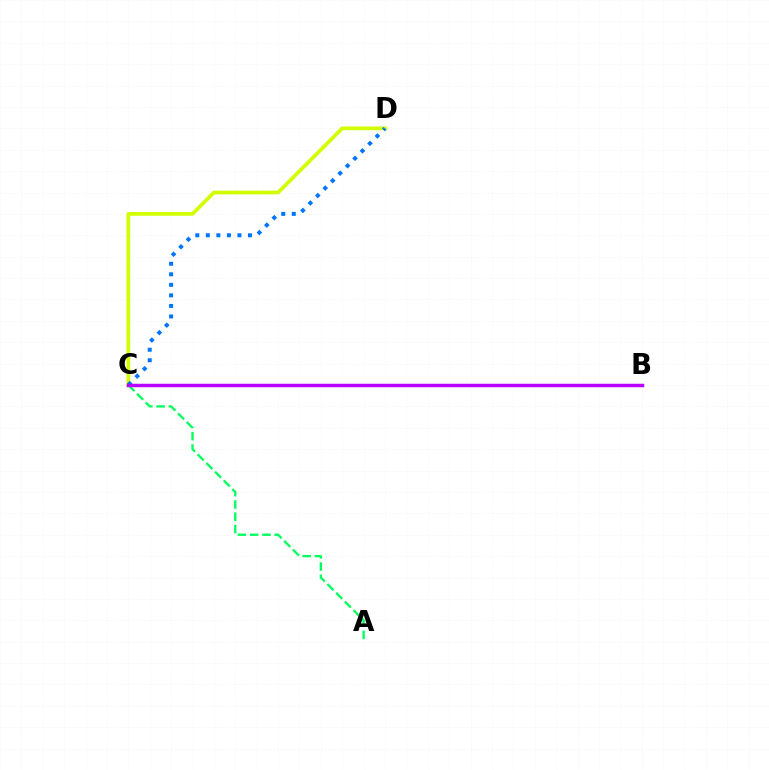{('B', 'C'): [{'color': '#ff0000', 'line_style': 'solid', 'thickness': 1.87}, {'color': '#b900ff', 'line_style': 'solid', 'thickness': 2.51}], ('C', 'D'): [{'color': '#d1ff00', 'line_style': 'solid', 'thickness': 2.68}, {'color': '#0074ff', 'line_style': 'dotted', 'thickness': 2.86}], ('A', 'C'): [{'color': '#00ff5c', 'line_style': 'dashed', 'thickness': 1.67}]}